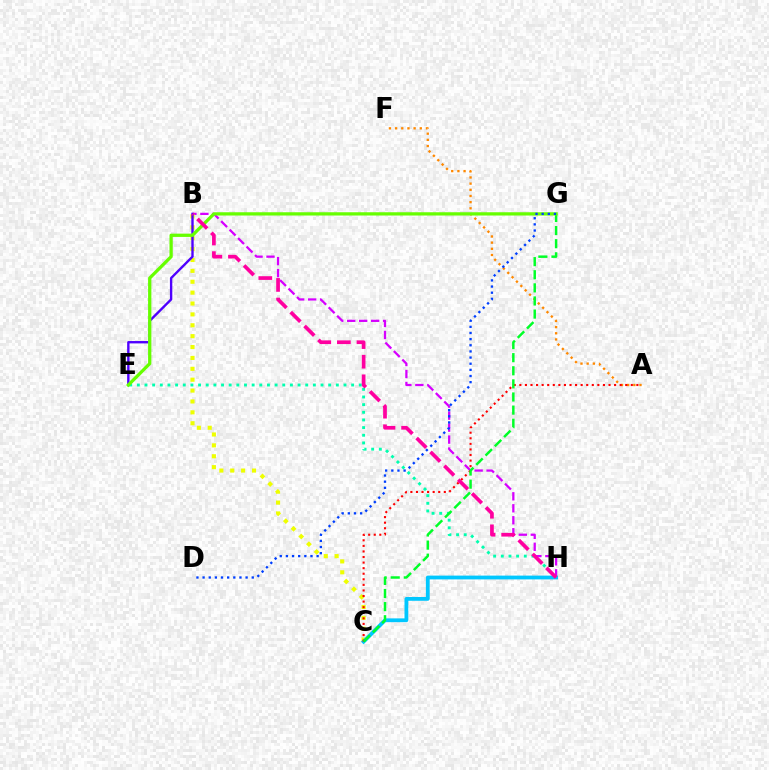{('B', 'H'): [{'color': '#d600ff', 'line_style': 'dashed', 'thickness': 1.63}, {'color': '#ff00a0', 'line_style': 'dashed', 'thickness': 2.66}], ('A', 'F'): [{'color': '#ff8800', 'line_style': 'dotted', 'thickness': 1.68}], ('B', 'C'): [{'color': '#eeff00', 'line_style': 'dotted', 'thickness': 2.96}], ('E', 'H'): [{'color': '#00ffaf', 'line_style': 'dotted', 'thickness': 2.08}], ('B', 'E'): [{'color': '#4f00ff', 'line_style': 'solid', 'thickness': 1.71}], ('C', 'H'): [{'color': '#00c7ff', 'line_style': 'solid', 'thickness': 2.73}], ('A', 'C'): [{'color': '#ff0000', 'line_style': 'dotted', 'thickness': 1.51}], ('C', 'G'): [{'color': '#00ff27', 'line_style': 'dashed', 'thickness': 1.78}], ('E', 'G'): [{'color': '#66ff00', 'line_style': 'solid', 'thickness': 2.35}], ('D', 'G'): [{'color': '#003fff', 'line_style': 'dotted', 'thickness': 1.67}]}